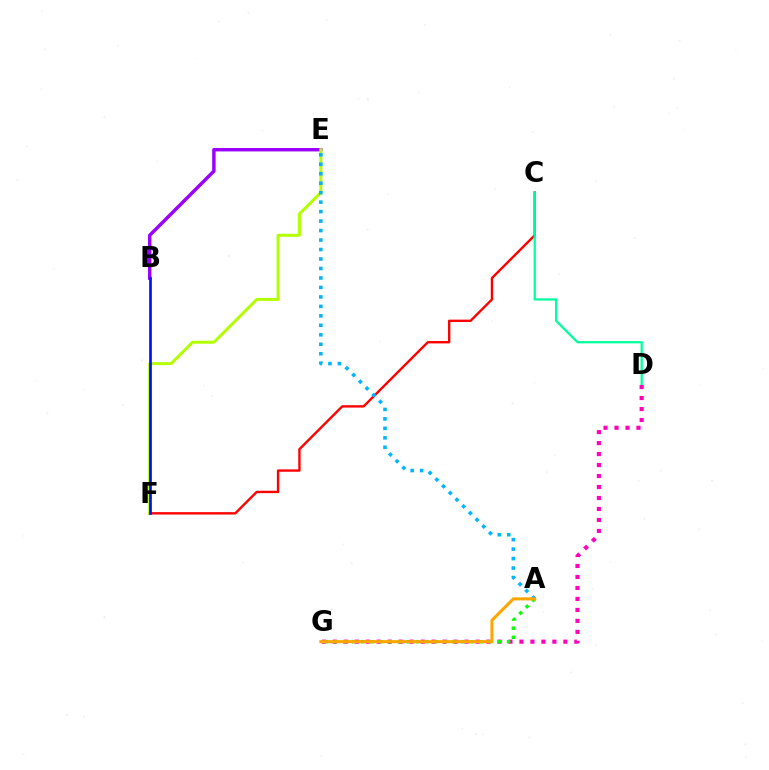{('B', 'E'): [{'color': '#9b00ff', 'line_style': 'solid', 'thickness': 2.47}], ('C', 'F'): [{'color': '#ff0000', 'line_style': 'solid', 'thickness': 1.72}], ('C', 'D'): [{'color': '#00ff9d', 'line_style': 'solid', 'thickness': 1.63}], ('D', 'G'): [{'color': '#ff00bd', 'line_style': 'dotted', 'thickness': 2.98}], ('A', 'G'): [{'color': '#08ff00', 'line_style': 'dotted', 'thickness': 2.48}, {'color': '#ffa500', 'line_style': 'solid', 'thickness': 2.19}], ('E', 'F'): [{'color': '#b3ff00', 'line_style': 'solid', 'thickness': 2.15}], ('A', 'E'): [{'color': '#00b5ff', 'line_style': 'dotted', 'thickness': 2.57}], ('B', 'F'): [{'color': '#0010ff', 'line_style': 'solid', 'thickness': 1.93}]}